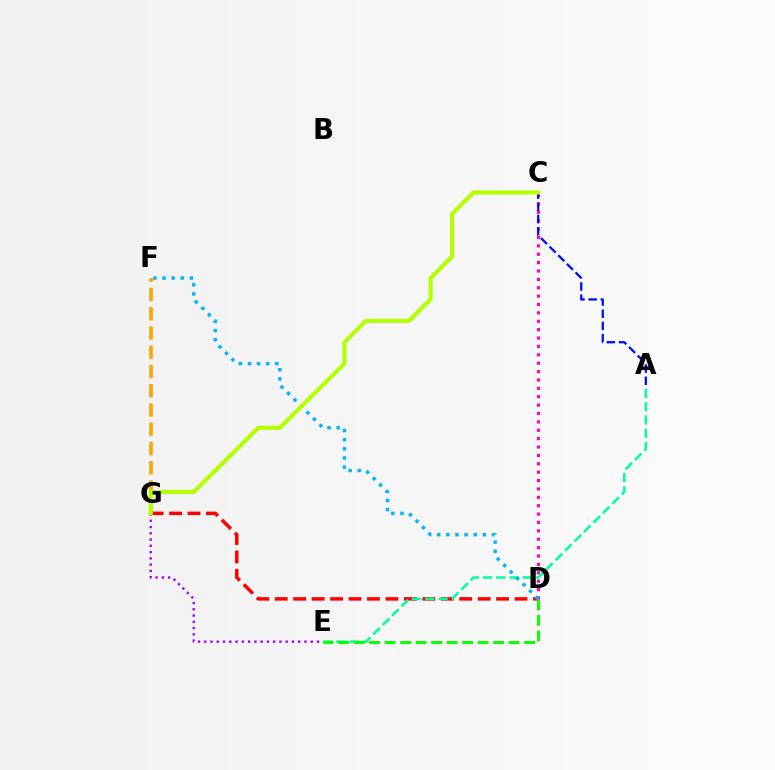{('D', 'G'): [{'color': '#ff0000', 'line_style': 'dashed', 'thickness': 2.51}], ('C', 'D'): [{'color': '#ff00bd', 'line_style': 'dotted', 'thickness': 2.28}], ('F', 'G'): [{'color': '#ffa500', 'line_style': 'dashed', 'thickness': 2.62}], ('A', 'E'): [{'color': '#00ff9d', 'line_style': 'dashed', 'thickness': 1.81}], ('D', 'E'): [{'color': '#08ff00', 'line_style': 'dashed', 'thickness': 2.11}], ('E', 'G'): [{'color': '#9b00ff', 'line_style': 'dotted', 'thickness': 1.7}], ('A', 'C'): [{'color': '#0010ff', 'line_style': 'dashed', 'thickness': 1.66}], ('D', 'F'): [{'color': '#00b5ff', 'line_style': 'dotted', 'thickness': 2.48}], ('C', 'G'): [{'color': '#b3ff00', 'line_style': 'solid', 'thickness': 2.95}]}